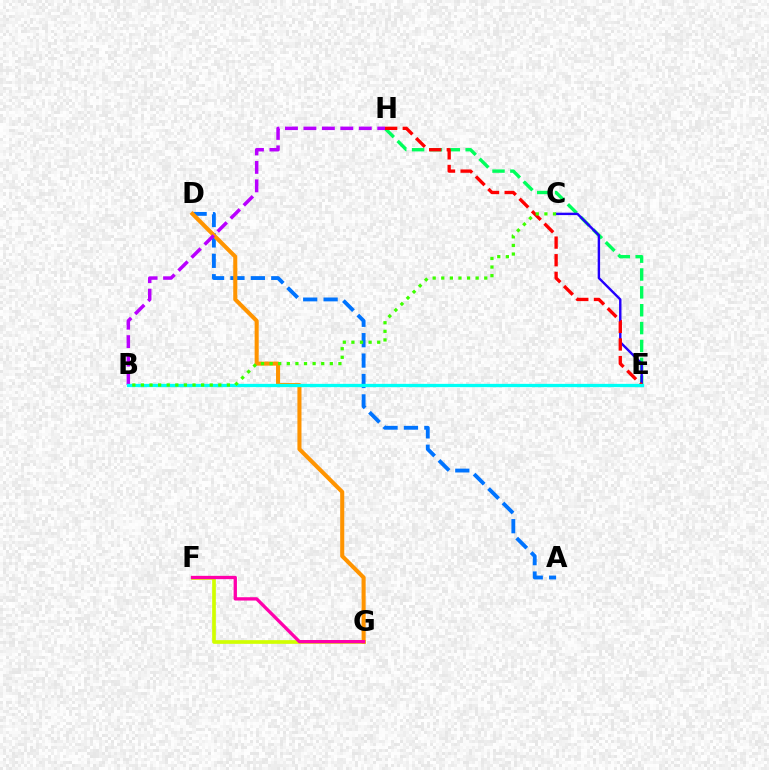{('E', 'H'): [{'color': '#00ff5c', 'line_style': 'dashed', 'thickness': 2.43}, {'color': '#ff0000', 'line_style': 'dashed', 'thickness': 2.39}], ('F', 'G'): [{'color': '#d1ff00', 'line_style': 'solid', 'thickness': 2.65}, {'color': '#ff00ac', 'line_style': 'solid', 'thickness': 2.39}], ('C', 'E'): [{'color': '#2500ff', 'line_style': 'solid', 'thickness': 1.74}], ('A', 'D'): [{'color': '#0074ff', 'line_style': 'dashed', 'thickness': 2.77}], ('D', 'G'): [{'color': '#ff9400', 'line_style': 'solid', 'thickness': 2.93}], ('B', 'H'): [{'color': '#b900ff', 'line_style': 'dashed', 'thickness': 2.51}], ('B', 'E'): [{'color': '#00fff6', 'line_style': 'solid', 'thickness': 2.37}], ('B', 'C'): [{'color': '#3dff00', 'line_style': 'dotted', 'thickness': 2.34}]}